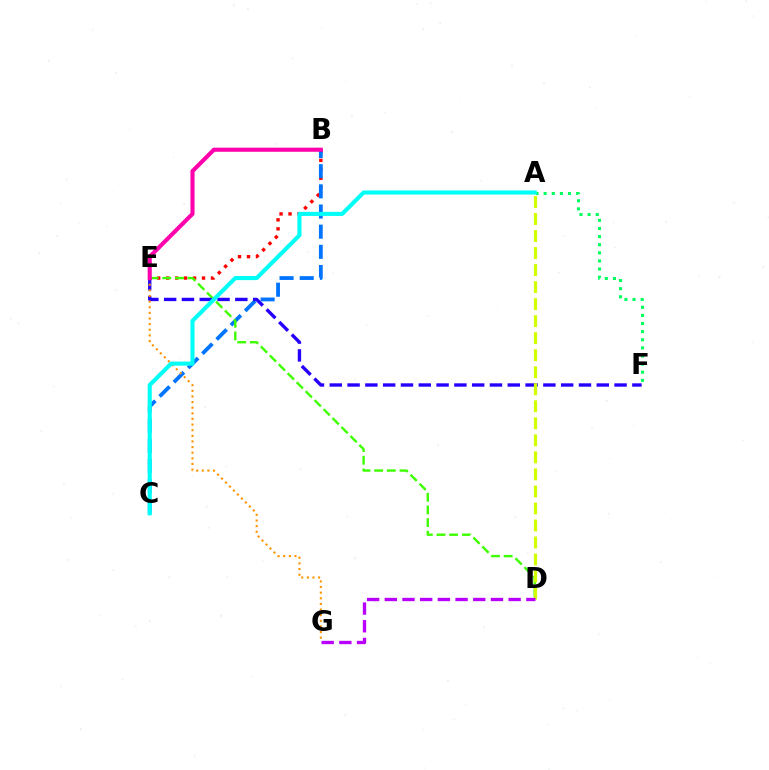{('B', 'E'): [{'color': '#ff0000', 'line_style': 'dotted', 'thickness': 2.44}, {'color': '#ff00ac', 'line_style': 'solid', 'thickness': 2.96}], ('B', 'C'): [{'color': '#0074ff', 'line_style': 'dashed', 'thickness': 2.74}], ('D', 'E'): [{'color': '#3dff00', 'line_style': 'dashed', 'thickness': 1.72}], ('A', 'F'): [{'color': '#00ff5c', 'line_style': 'dotted', 'thickness': 2.21}], ('E', 'F'): [{'color': '#2500ff', 'line_style': 'dashed', 'thickness': 2.42}], ('E', 'G'): [{'color': '#ff9400', 'line_style': 'dotted', 'thickness': 1.53}], ('A', 'C'): [{'color': '#00fff6', 'line_style': 'solid', 'thickness': 2.95}], ('A', 'D'): [{'color': '#d1ff00', 'line_style': 'dashed', 'thickness': 2.31}], ('D', 'G'): [{'color': '#b900ff', 'line_style': 'dashed', 'thickness': 2.4}]}